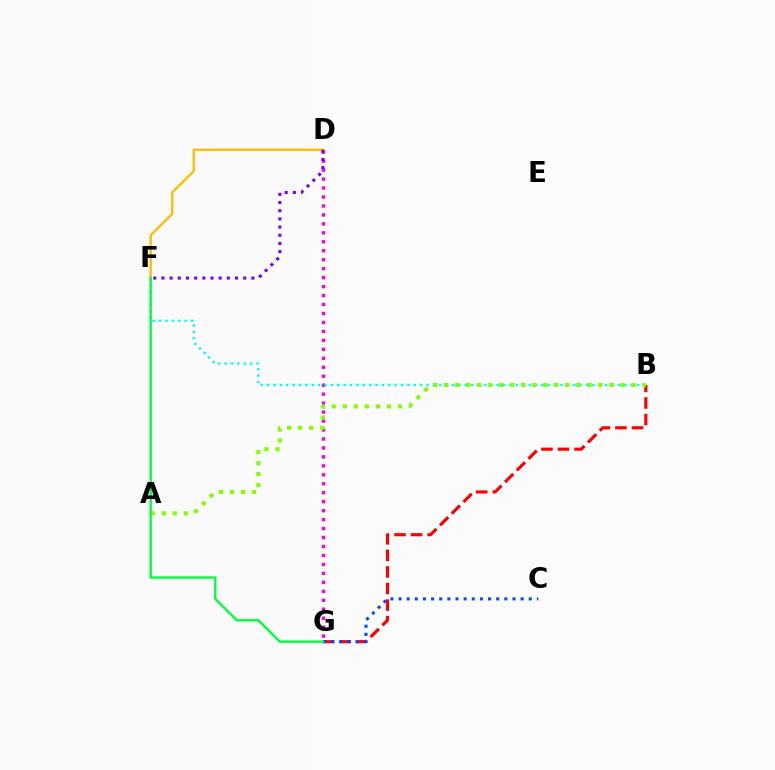{('D', 'G'): [{'color': '#ff00cf', 'line_style': 'dotted', 'thickness': 2.43}], ('B', 'F'): [{'color': '#00fff6', 'line_style': 'dotted', 'thickness': 1.73}], ('D', 'F'): [{'color': '#ffbd00', 'line_style': 'solid', 'thickness': 1.7}, {'color': '#7200ff', 'line_style': 'dotted', 'thickness': 2.22}], ('B', 'G'): [{'color': '#ff0000', 'line_style': 'dashed', 'thickness': 2.25}], ('A', 'B'): [{'color': '#84ff00', 'line_style': 'dotted', 'thickness': 2.99}], ('C', 'G'): [{'color': '#004bff', 'line_style': 'dotted', 'thickness': 2.21}], ('F', 'G'): [{'color': '#00ff39', 'line_style': 'solid', 'thickness': 1.7}]}